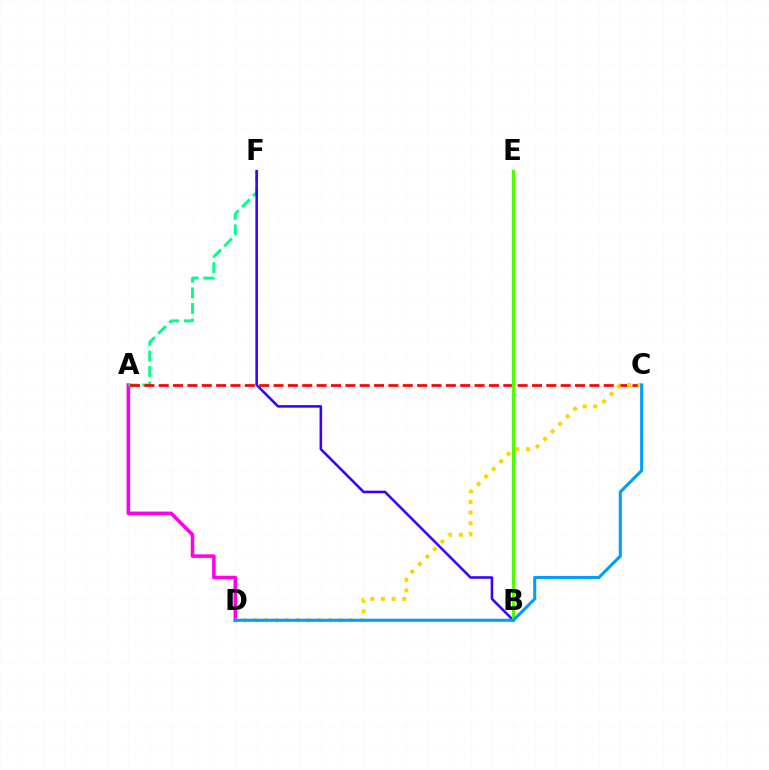{('A', 'D'): [{'color': '#ff00ed', 'line_style': 'solid', 'thickness': 2.55}], ('A', 'F'): [{'color': '#00ff86', 'line_style': 'dashed', 'thickness': 2.11}], ('B', 'F'): [{'color': '#3700ff', 'line_style': 'solid', 'thickness': 1.84}], ('A', 'C'): [{'color': '#ff0000', 'line_style': 'dashed', 'thickness': 1.95}], ('B', 'E'): [{'color': '#4fff00', 'line_style': 'solid', 'thickness': 2.36}], ('C', 'D'): [{'color': '#ffd500', 'line_style': 'dotted', 'thickness': 2.89}, {'color': '#009eff', 'line_style': 'solid', 'thickness': 2.22}]}